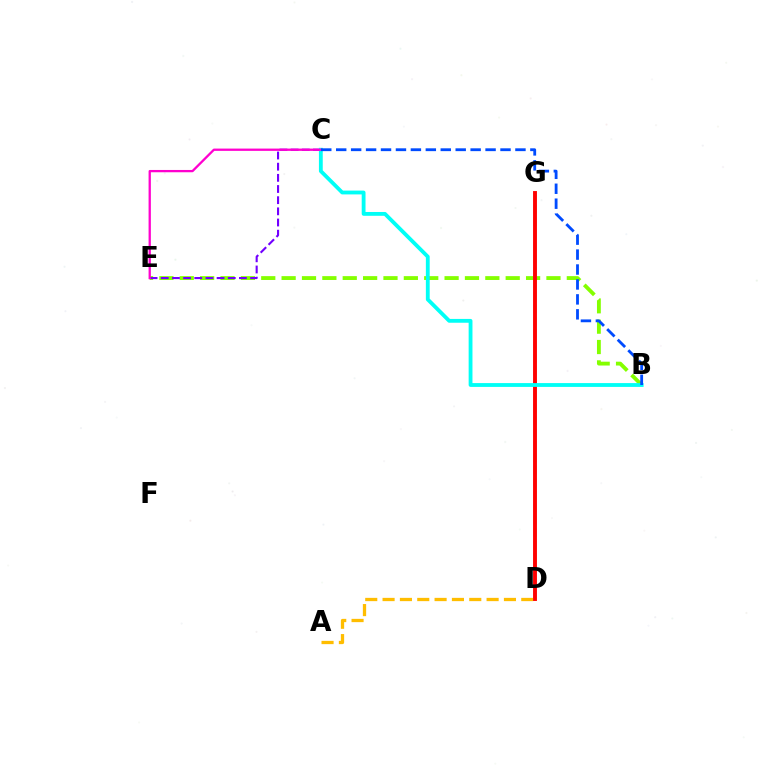{('D', 'G'): [{'color': '#00ff39', 'line_style': 'dashed', 'thickness': 1.69}, {'color': '#ff0000', 'line_style': 'solid', 'thickness': 2.8}], ('A', 'D'): [{'color': '#ffbd00', 'line_style': 'dashed', 'thickness': 2.36}], ('B', 'E'): [{'color': '#84ff00', 'line_style': 'dashed', 'thickness': 2.77}], ('C', 'E'): [{'color': '#7200ff', 'line_style': 'dashed', 'thickness': 1.52}, {'color': '#ff00cf', 'line_style': 'solid', 'thickness': 1.65}], ('B', 'C'): [{'color': '#00fff6', 'line_style': 'solid', 'thickness': 2.75}, {'color': '#004bff', 'line_style': 'dashed', 'thickness': 2.03}]}